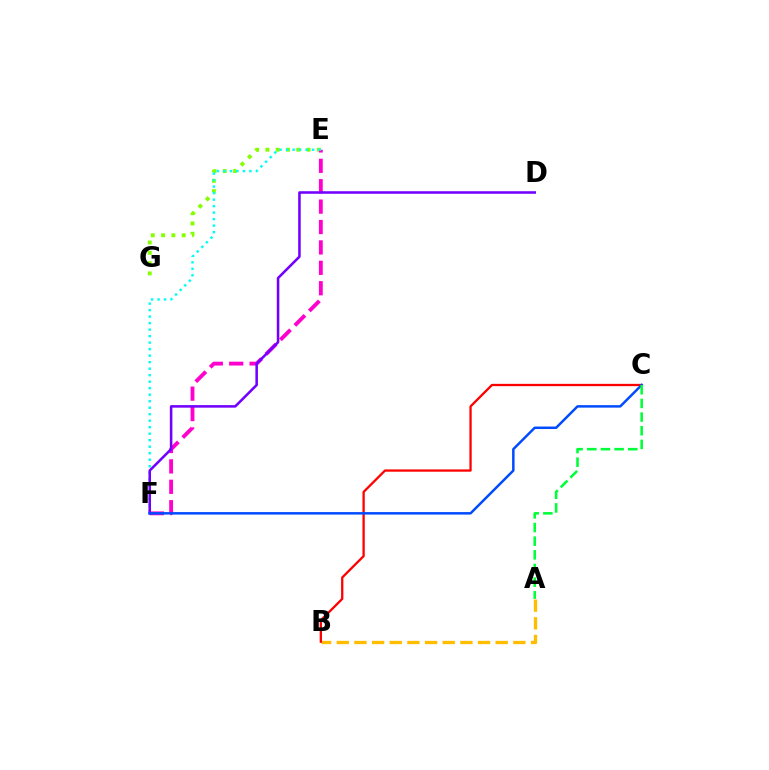{('A', 'B'): [{'color': '#ffbd00', 'line_style': 'dashed', 'thickness': 2.4}], ('E', 'G'): [{'color': '#84ff00', 'line_style': 'dotted', 'thickness': 2.8}], ('E', 'F'): [{'color': '#ff00cf', 'line_style': 'dashed', 'thickness': 2.77}, {'color': '#00fff6', 'line_style': 'dotted', 'thickness': 1.77}], ('D', 'F'): [{'color': '#7200ff', 'line_style': 'solid', 'thickness': 1.83}], ('B', 'C'): [{'color': '#ff0000', 'line_style': 'solid', 'thickness': 1.65}], ('C', 'F'): [{'color': '#004bff', 'line_style': 'solid', 'thickness': 1.78}], ('A', 'C'): [{'color': '#00ff39', 'line_style': 'dashed', 'thickness': 1.86}]}